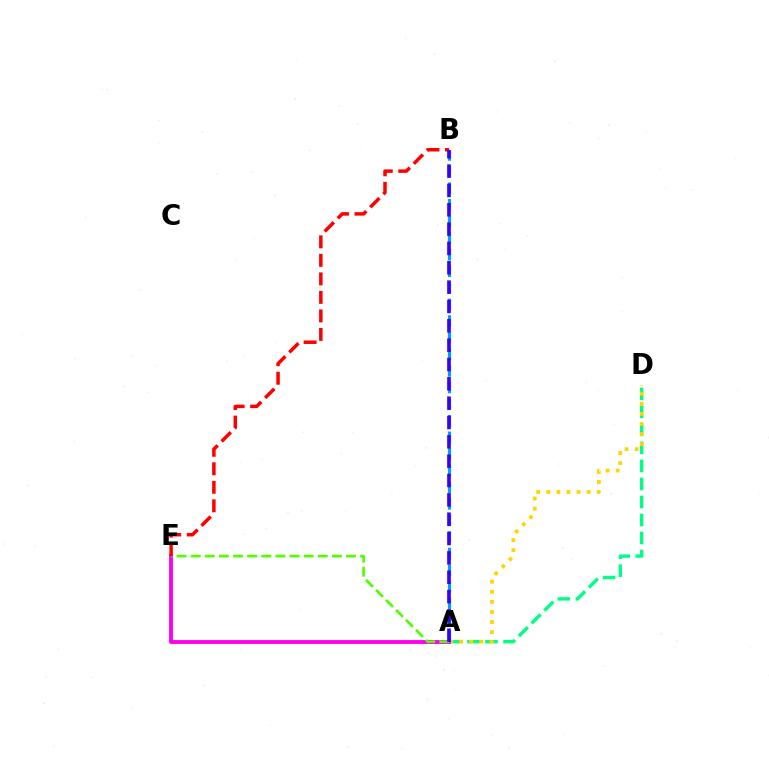{('A', 'D'): [{'color': '#00ff86', 'line_style': 'dashed', 'thickness': 2.45}, {'color': '#ffd500', 'line_style': 'dotted', 'thickness': 2.74}], ('A', 'E'): [{'color': '#ff00ed', 'line_style': 'solid', 'thickness': 2.79}, {'color': '#4fff00', 'line_style': 'dashed', 'thickness': 1.92}], ('A', 'B'): [{'color': '#009eff', 'line_style': 'dashed', 'thickness': 2.26}, {'color': '#3700ff', 'line_style': 'dashed', 'thickness': 2.63}], ('B', 'E'): [{'color': '#ff0000', 'line_style': 'dashed', 'thickness': 2.52}]}